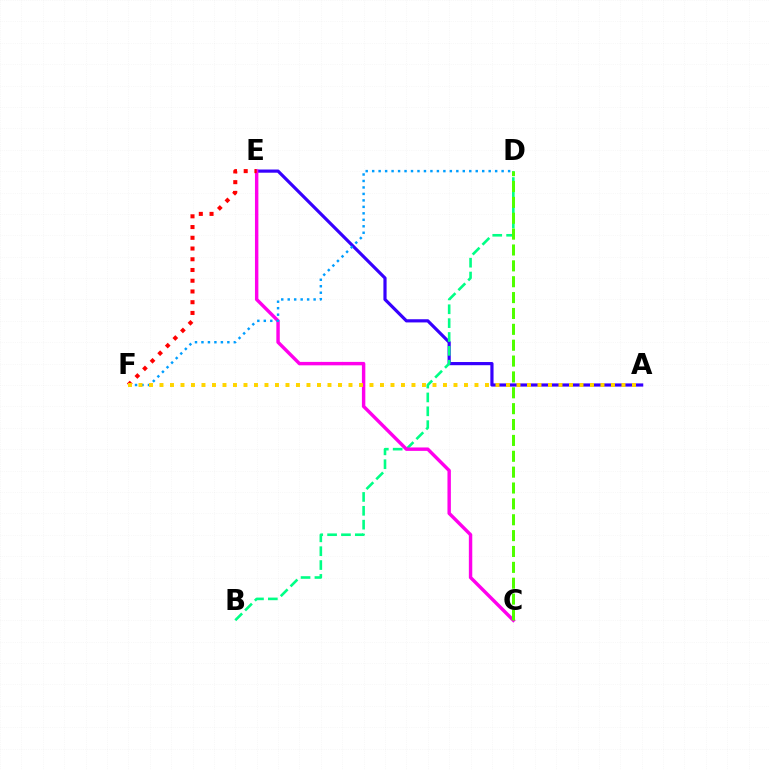{('A', 'E'): [{'color': '#3700ff', 'line_style': 'solid', 'thickness': 2.29}], ('B', 'D'): [{'color': '#00ff86', 'line_style': 'dashed', 'thickness': 1.88}], ('C', 'E'): [{'color': '#ff00ed', 'line_style': 'solid', 'thickness': 2.46}], ('E', 'F'): [{'color': '#ff0000', 'line_style': 'dotted', 'thickness': 2.92}], ('C', 'D'): [{'color': '#4fff00', 'line_style': 'dashed', 'thickness': 2.16}], ('D', 'F'): [{'color': '#009eff', 'line_style': 'dotted', 'thickness': 1.76}], ('A', 'F'): [{'color': '#ffd500', 'line_style': 'dotted', 'thickness': 2.85}]}